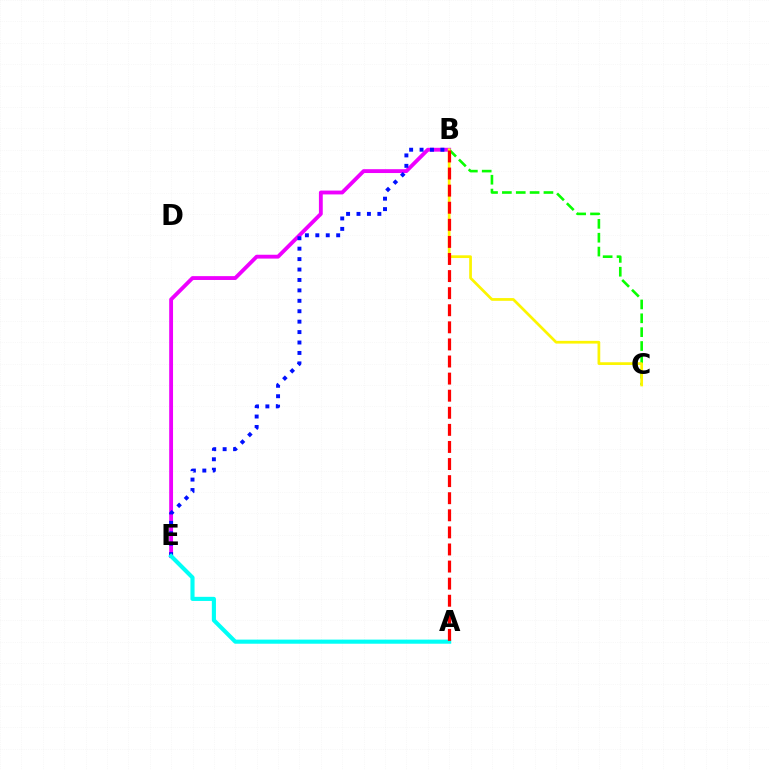{('B', 'E'): [{'color': '#ee00ff', 'line_style': 'solid', 'thickness': 2.77}, {'color': '#0010ff', 'line_style': 'dotted', 'thickness': 2.83}], ('B', 'C'): [{'color': '#08ff00', 'line_style': 'dashed', 'thickness': 1.88}, {'color': '#fcf500', 'line_style': 'solid', 'thickness': 1.96}], ('A', 'E'): [{'color': '#00fff6', 'line_style': 'solid', 'thickness': 2.96}], ('A', 'B'): [{'color': '#ff0000', 'line_style': 'dashed', 'thickness': 2.32}]}